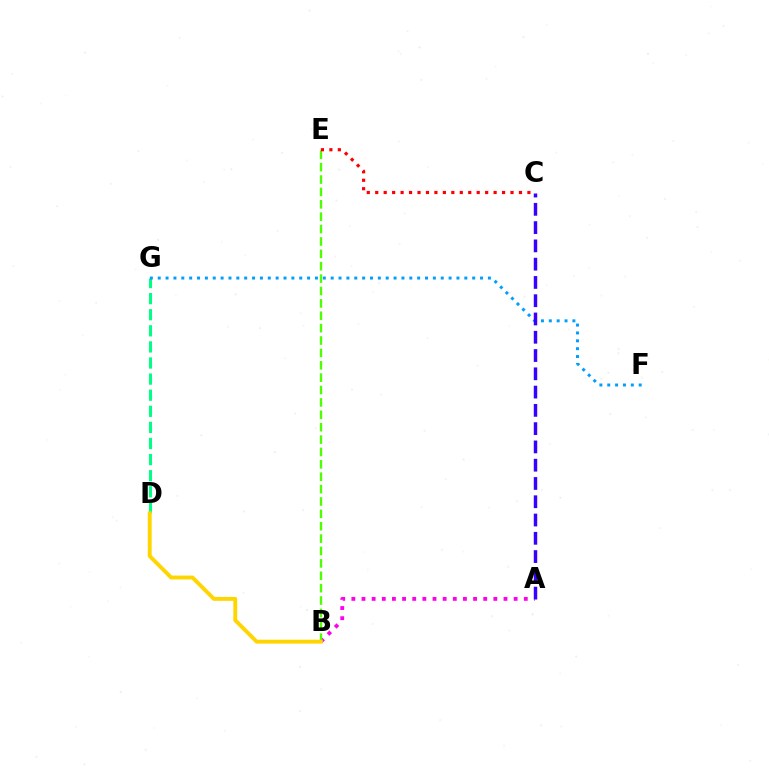{('D', 'G'): [{'color': '#00ff86', 'line_style': 'dashed', 'thickness': 2.19}], ('A', 'B'): [{'color': '#ff00ed', 'line_style': 'dotted', 'thickness': 2.76}], ('B', 'E'): [{'color': '#4fff00', 'line_style': 'dashed', 'thickness': 1.68}], ('C', 'E'): [{'color': '#ff0000', 'line_style': 'dotted', 'thickness': 2.3}], ('F', 'G'): [{'color': '#009eff', 'line_style': 'dotted', 'thickness': 2.14}], ('B', 'D'): [{'color': '#ffd500', 'line_style': 'solid', 'thickness': 2.8}], ('A', 'C'): [{'color': '#3700ff', 'line_style': 'dashed', 'thickness': 2.48}]}